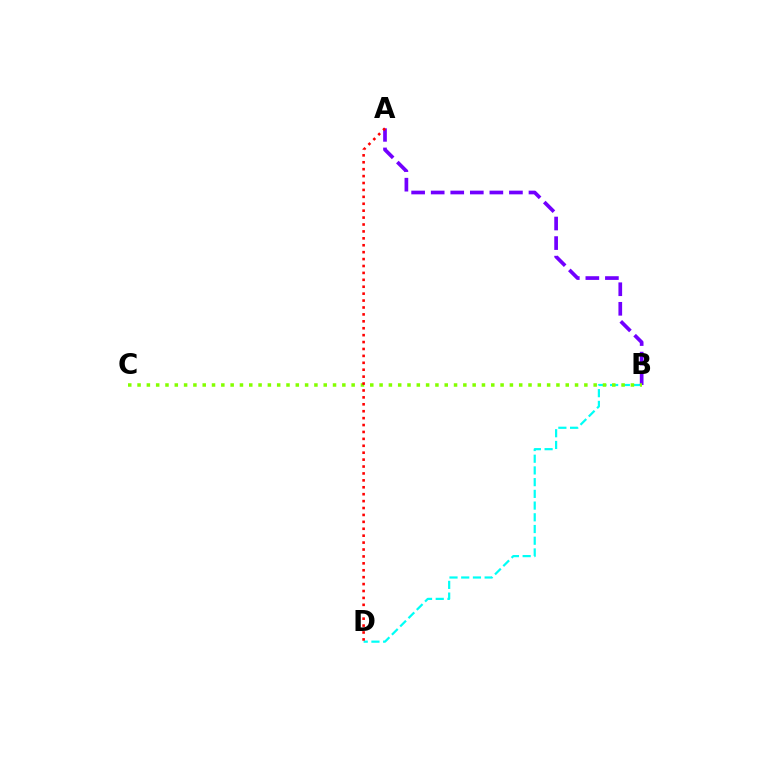{('B', 'D'): [{'color': '#00fff6', 'line_style': 'dashed', 'thickness': 1.59}], ('A', 'B'): [{'color': '#7200ff', 'line_style': 'dashed', 'thickness': 2.66}], ('B', 'C'): [{'color': '#84ff00', 'line_style': 'dotted', 'thickness': 2.53}], ('A', 'D'): [{'color': '#ff0000', 'line_style': 'dotted', 'thickness': 1.88}]}